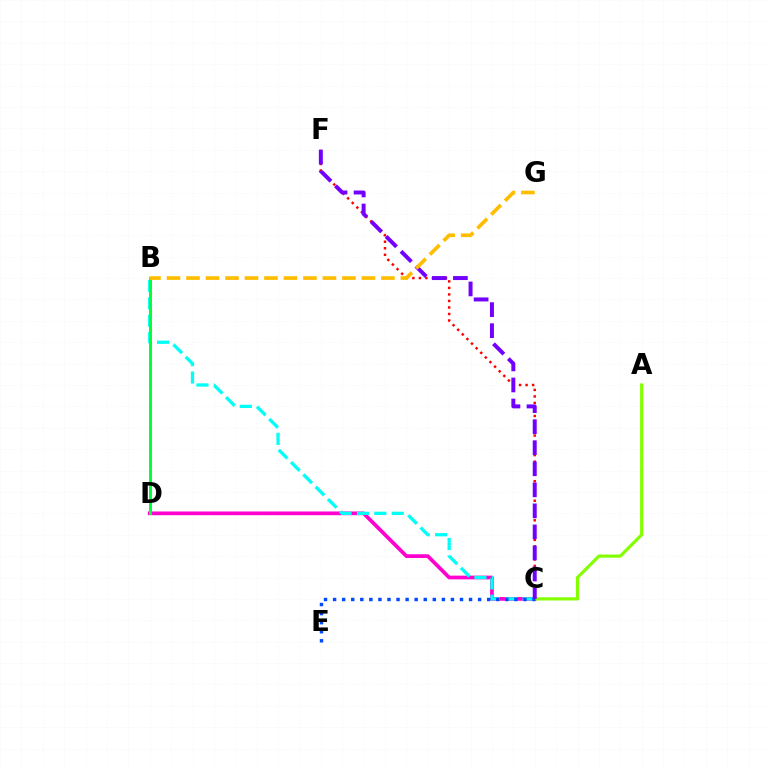{('C', 'F'): [{'color': '#ff0000', 'line_style': 'dotted', 'thickness': 1.77}, {'color': '#7200ff', 'line_style': 'dashed', 'thickness': 2.86}], ('C', 'D'): [{'color': '#ff00cf', 'line_style': 'solid', 'thickness': 2.68}], ('A', 'C'): [{'color': '#84ff00', 'line_style': 'solid', 'thickness': 2.3}], ('B', 'C'): [{'color': '#00fff6', 'line_style': 'dashed', 'thickness': 2.36}], ('B', 'D'): [{'color': '#00ff39', 'line_style': 'solid', 'thickness': 2.12}], ('C', 'E'): [{'color': '#004bff', 'line_style': 'dotted', 'thickness': 2.46}], ('B', 'G'): [{'color': '#ffbd00', 'line_style': 'dashed', 'thickness': 2.65}]}